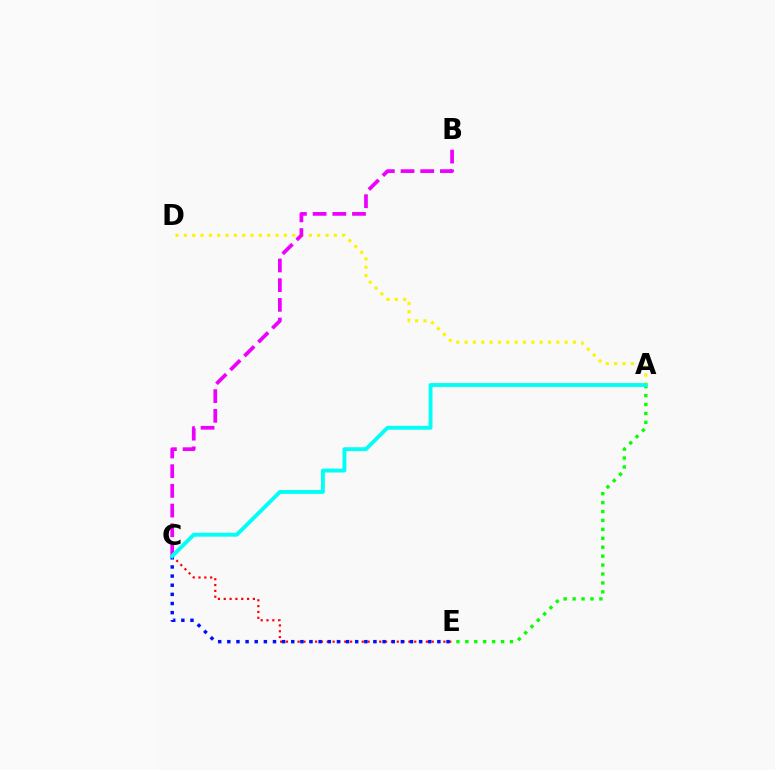{('C', 'E'): [{'color': '#ff0000', 'line_style': 'dotted', 'thickness': 1.58}, {'color': '#0010ff', 'line_style': 'dotted', 'thickness': 2.48}], ('A', 'D'): [{'color': '#fcf500', 'line_style': 'dotted', 'thickness': 2.26}], ('A', 'E'): [{'color': '#08ff00', 'line_style': 'dotted', 'thickness': 2.42}], ('B', 'C'): [{'color': '#ee00ff', 'line_style': 'dashed', 'thickness': 2.67}], ('A', 'C'): [{'color': '#00fff6', 'line_style': 'solid', 'thickness': 2.79}]}